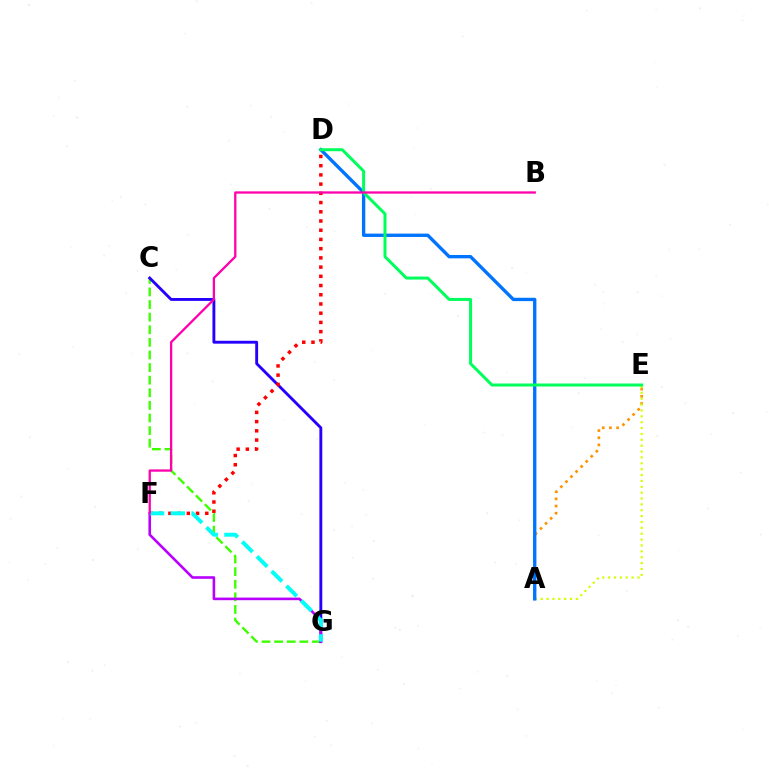{('A', 'E'): [{'color': '#ff9400', 'line_style': 'dotted', 'thickness': 1.95}, {'color': '#d1ff00', 'line_style': 'dotted', 'thickness': 1.59}], ('C', 'G'): [{'color': '#3dff00', 'line_style': 'dashed', 'thickness': 1.71}, {'color': '#2500ff', 'line_style': 'solid', 'thickness': 2.07}], ('D', 'F'): [{'color': '#ff0000', 'line_style': 'dotted', 'thickness': 2.51}], ('A', 'D'): [{'color': '#0074ff', 'line_style': 'solid', 'thickness': 2.41}], ('F', 'G'): [{'color': '#b900ff', 'line_style': 'solid', 'thickness': 1.88}, {'color': '#00fff6', 'line_style': 'dashed', 'thickness': 2.83}], ('D', 'E'): [{'color': '#00ff5c', 'line_style': 'solid', 'thickness': 2.16}], ('B', 'F'): [{'color': '#ff00ac', 'line_style': 'solid', 'thickness': 1.65}]}